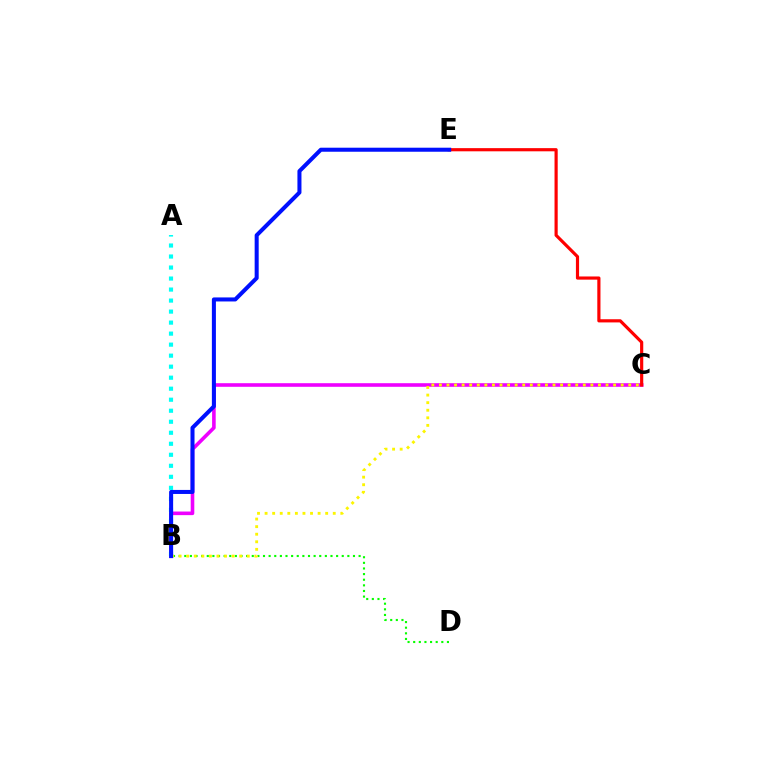{('B', 'C'): [{'color': '#ee00ff', 'line_style': 'solid', 'thickness': 2.59}, {'color': '#fcf500', 'line_style': 'dotted', 'thickness': 2.06}], ('C', 'E'): [{'color': '#ff0000', 'line_style': 'solid', 'thickness': 2.28}], ('A', 'B'): [{'color': '#00fff6', 'line_style': 'dotted', 'thickness': 2.99}], ('B', 'D'): [{'color': '#08ff00', 'line_style': 'dotted', 'thickness': 1.53}], ('B', 'E'): [{'color': '#0010ff', 'line_style': 'solid', 'thickness': 2.9}]}